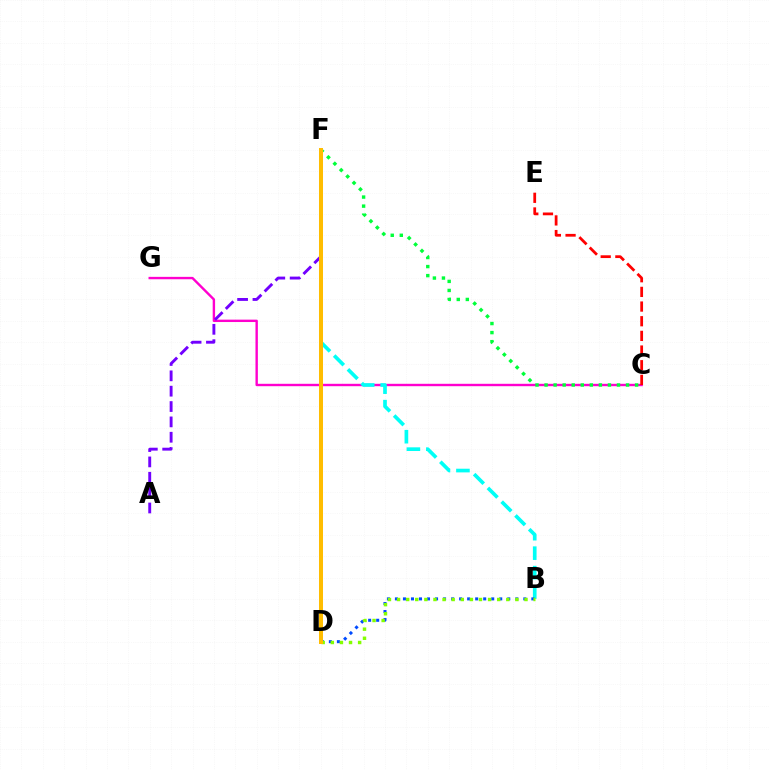{('C', 'G'): [{'color': '#ff00cf', 'line_style': 'solid', 'thickness': 1.73}], ('B', 'F'): [{'color': '#00fff6', 'line_style': 'dashed', 'thickness': 2.64}], ('C', 'E'): [{'color': '#ff0000', 'line_style': 'dashed', 'thickness': 1.99}], ('B', 'D'): [{'color': '#004bff', 'line_style': 'dotted', 'thickness': 2.18}, {'color': '#84ff00', 'line_style': 'dotted', 'thickness': 2.47}], ('C', 'F'): [{'color': '#00ff39', 'line_style': 'dotted', 'thickness': 2.46}], ('A', 'F'): [{'color': '#7200ff', 'line_style': 'dashed', 'thickness': 2.09}], ('D', 'F'): [{'color': '#ffbd00', 'line_style': 'solid', 'thickness': 2.89}]}